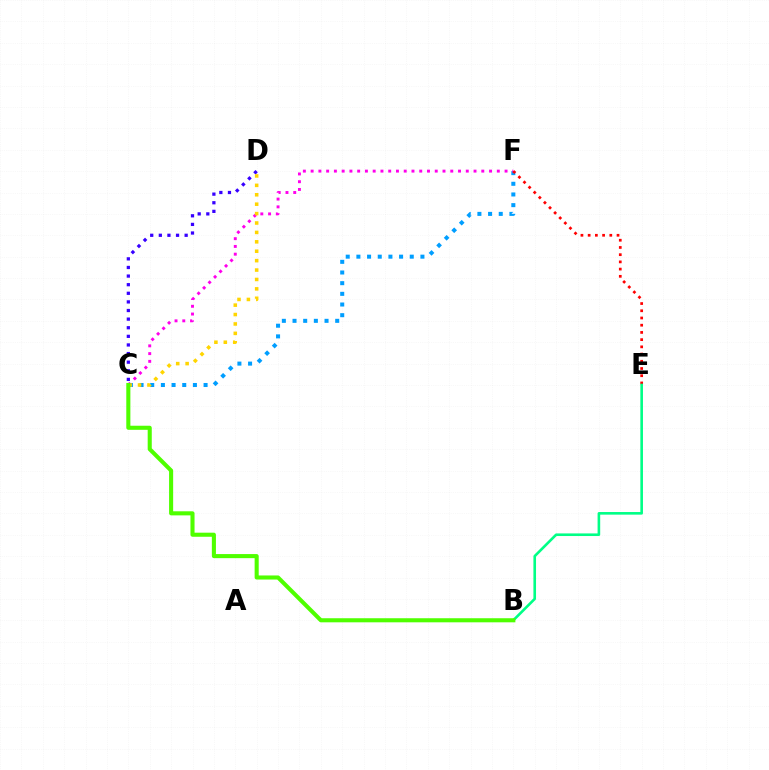{('C', 'F'): [{'color': '#009eff', 'line_style': 'dotted', 'thickness': 2.9}, {'color': '#ff00ed', 'line_style': 'dotted', 'thickness': 2.11}], ('C', 'D'): [{'color': '#3700ff', 'line_style': 'dotted', 'thickness': 2.34}, {'color': '#ffd500', 'line_style': 'dotted', 'thickness': 2.56}], ('E', 'F'): [{'color': '#ff0000', 'line_style': 'dotted', 'thickness': 1.96}], ('B', 'E'): [{'color': '#00ff86', 'line_style': 'solid', 'thickness': 1.88}], ('B', 'C'): [{'color': '#4fff00', 'line_style': 'solid', 'thickness': 2.94}]}